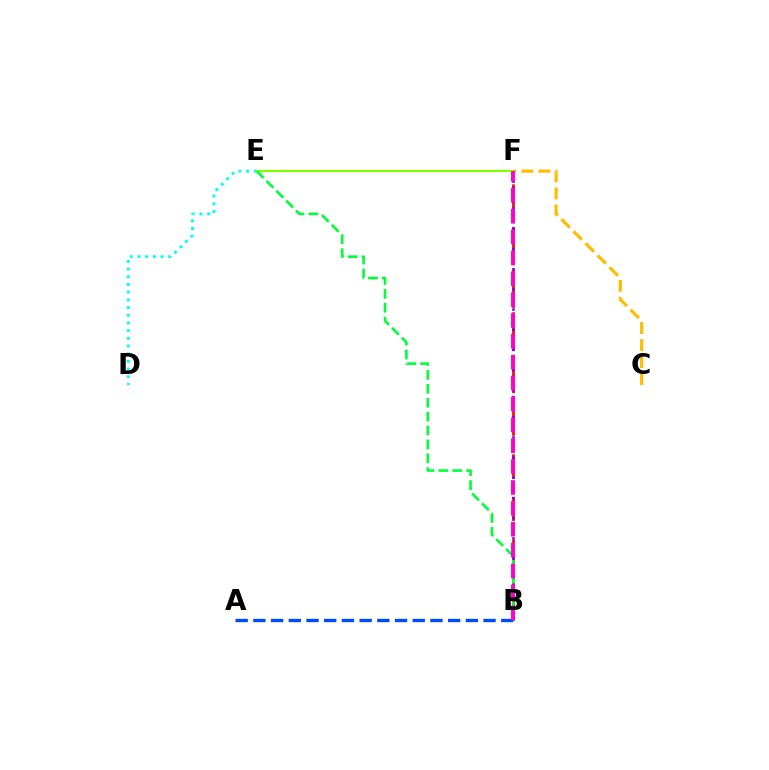{('B', 'F'): [{'color': '#ff0000', 'line_style': 'dashed', 'thickness': 1.93}, {'color': '#7200ff', 'line_style': 'dotted', 'thickness': 1.83}, {'color': '#ff00cf', 'line_style': 'dashed', 'thickness': 2.84}], ('D', 'E'): [{'color': '#00fff6', 'line_style': 'dotted', 'thickness': 2.09}], ('C', 'F'): [{'color': '#ffbd00', 'line_style': 'dashed', 'thickness': 2.31}], ('A', 'B'): [{'color': '#004bff', 'line_style': 'dashed', 'thickness': 2.41}], ('E', 'F'): [{'color': '#84ff00', 'line_style': 'solid', 'thickness': 1.61}], ('B', 'E'): [{'color': '#00ff39', 'line_style': 'dashed', 'thickness': 1.89}]}